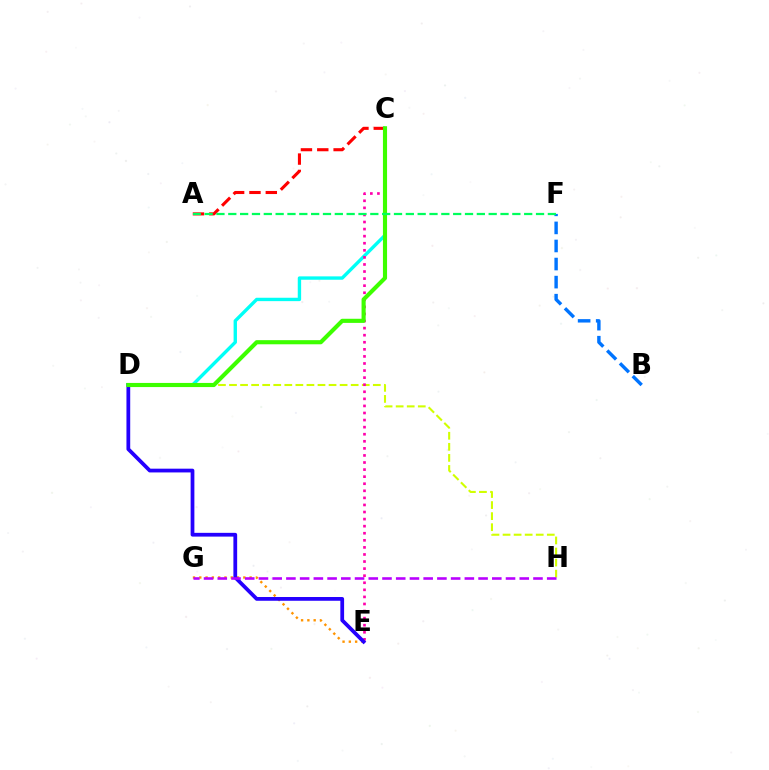{('E', 'G'): [{'color': '#ff9400', 'line_style': 'dotted', 'thickness': 1.71}], ('D', 'H'): [{'color': '#d1ff00', 'line_style': 'dashed', 'thickness': 1.5}], ('C', 'D'): [{'color': '#00fff6', 'line_style': 'solid', 'thickness': 2.43}, {'color': '#3dff00', 'line_style': 'solid', 'thickness': 2.97}], ('C', 'E'): [{'color': '#ff00ac', 'line_style': 'dotted', 'thickness': 1.92}], ('B', 'F'): [{'color': '#0074ff', 'line_style': 'dashed', 'thickness': 2.45}], ('D', 'E'): [{'color': '#2500ff', 'line_style': 'solid', 'thickness': 2.71}], ('G', 'H'): [{'color': '#b900ff', 'line_style': 'dashed', 'thickness': 1.86}], ('A', 'C'): [{'color': '#ff0000', 'line_style': 'dashed', 'thickness': 2.22}], ('A', 'F'): [{'color': '#00ff5c', 'line_style': 'dashed', 'thickness': 1.61}]}